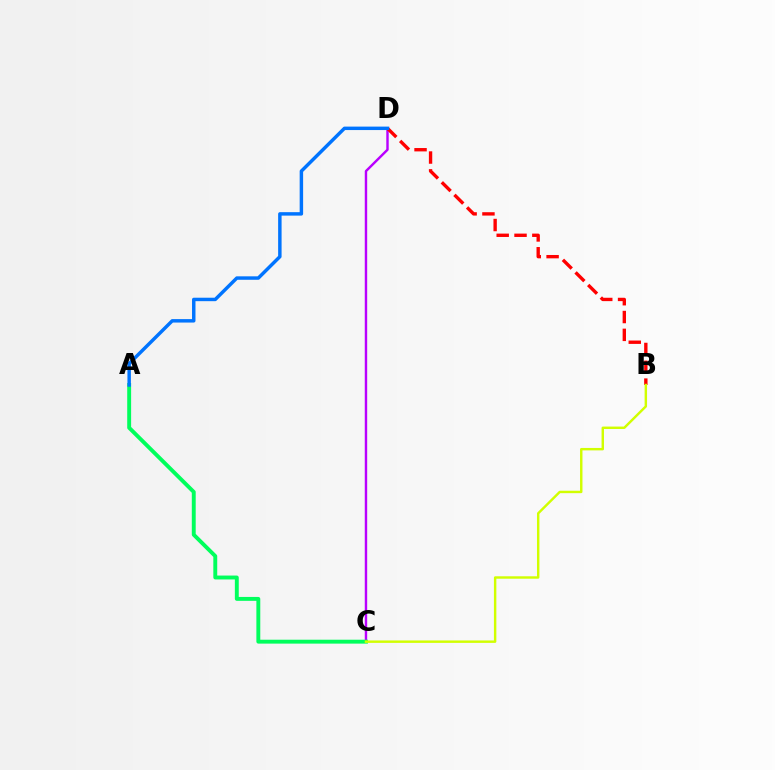{('C', 'D'): [{'color': '#b900ff', 'line_style': 'solid', 'thickness': 1.74}], ('A', 'C'): [{'color': '#00ff5c', 'line_style': 'solid', 'thickness': 2.81}], ('B', 'D'): [{'color': '#ff0000', 'line_style': 'dashed', 'thickness': 2.42}], ('A', 'D'): [{'color': '#0074ff', 'line_style': 'solid', 'thickness': 2.49}], ('B', 'C'): [{'color': '#d1ff00', 'line_style': 'solid', 'thickness': 1.75}]}